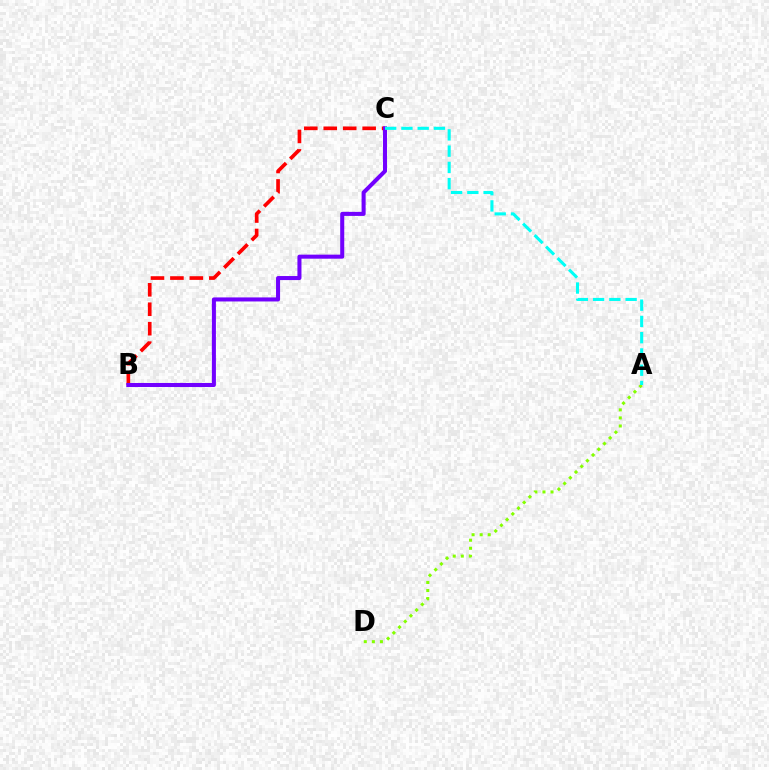{('A', 'D'): [{'color': '#84ff00', 'line_style': 'dotted', 'thickness': 2.19}], ('B', 'C'): [{'color': '#ff0000', 'line_style': 'dashed', 'thickness': 2.64}, {'color': '#7200ff', 'line_style': 'solid', 'thickness': 2.91}], ('A', 'C'): [{'color': '#00fff6', 'line_style': 'dashed', 'thickness': 2.21}]}